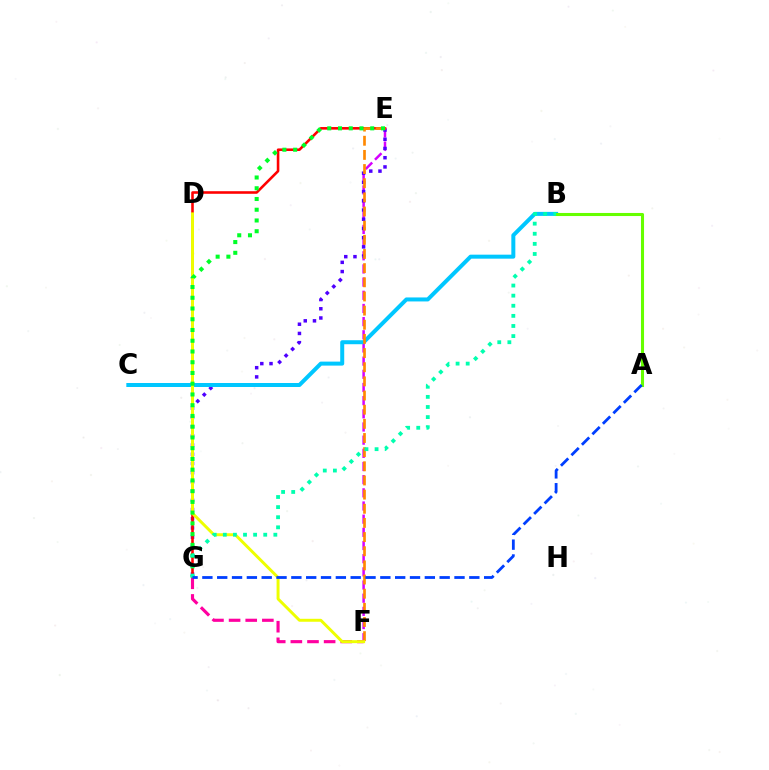{('E', 'F'): [{'color': '#d600ff', 'line_style': 'dashed', 'thickness': 1.79}, {'color': '#ff8800', 'line_style': 'dashed', 'thickness': 1.92}], ('E', 'G'): [{'color': '#4f00ff', 'line_style': 'dotted', 'thickness': 2.5}, {'color': '#ff0000', 'line_style': 'solid', 'thickness': 1.86}, {'color': '#00ff27', 'line_style': 'dotted', 'thickness': 2.92}], ('B', 'C'): [{'color': '#00c7ff', 'line_style': 'solid', 'thickness': 2.88}], ('F', 'G'): [{'color': '#ff00a0', 'line_style': 'dashed', 'thickness': 2.26}], ('A', 'B'): [{'color': '#66ff00', 'line_style': 'solid', 'thickness': 2.21}], ('D', 'F'): [{'color': '#eeff00', 'line_style': 'solid', 'thickness': 2.13}], ('B', 'G'): [{'color': '#00ffaf', 'line_style': 'dotted', 'thickness': 2.75}], ('A', 'G'): [{'color': '#003fff', 'line_style': 'dashed', 'thickness': 2.01}]}